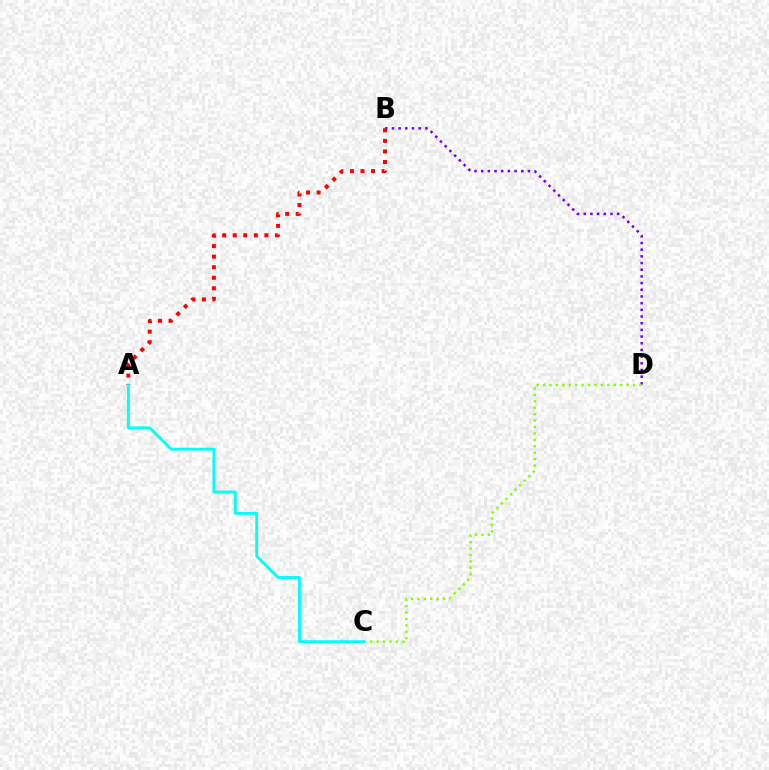{('A', 'B'): [{'color': '#ff0000', 'line_style': 'dotted', 'thickness': 2.87}], ('B', 'D'): [{'color': '#7200ff', 'line_style': 'dotted', 'thickness': 1.82}], ('C', 'D'): [{'color': '#84ff00', 'line_style': 'dotted', 'thickness': 1.75}], ('A', 'C'): [{'color': '#00fff6', 'line_style': 'solid', 'thickness': 2.04}]}